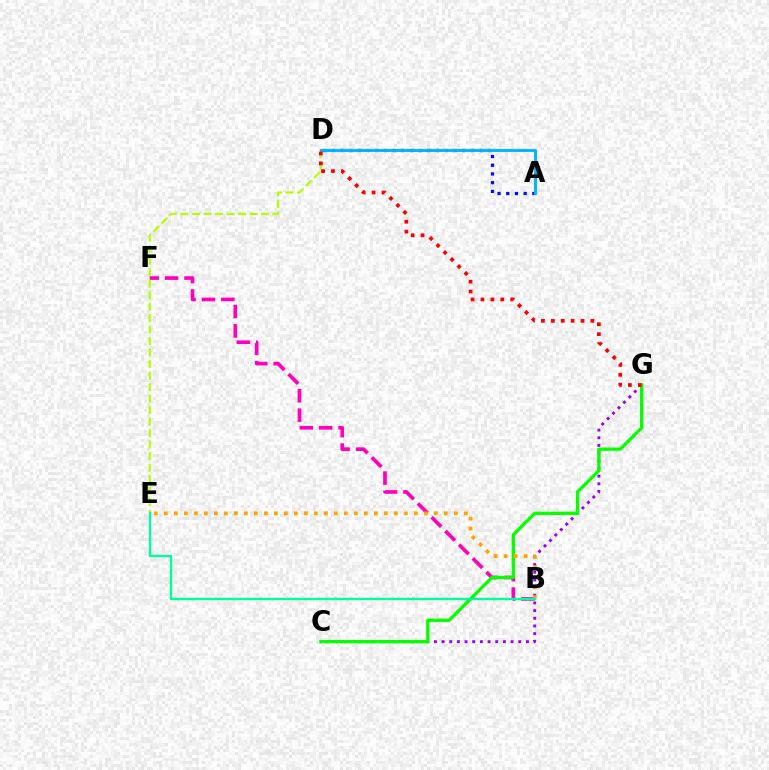{('B', 'F'): [{'color': '#ff00bd', 'line_style': 'dashed', 'thickness': 2.64}], ('C', 'G'): [{'color': '#9b00ff', 'line_style': 'dotted', 'thickness': 2.08}, {'color': '#08ff00', 'line_style': 'solid', 'thickness': 2.39}], ('A', 'D'): [{'color': '#0010ff', 'line_style': 'dotted', 'thickness': 2.36}, {'color': '#00b5ff', 'line_style': 'solid', 'thickness': 2.1}], ('D', 'E'): [{'color': '#b3ff00', 'line_style': 'dashed', 'thickness': 1.56}], ('D', 'G'): [{'color': '#ff0000', 'line_style': 'dotted', 'thickness': 2.69}], ('B', 'E'): [{'color': '#ffa500', 'line_style': 'dotted', 'thickness': 2.72}, {'color': '#00ff9d', 'line_style': 'solid', 'thickness': 1.69}]}